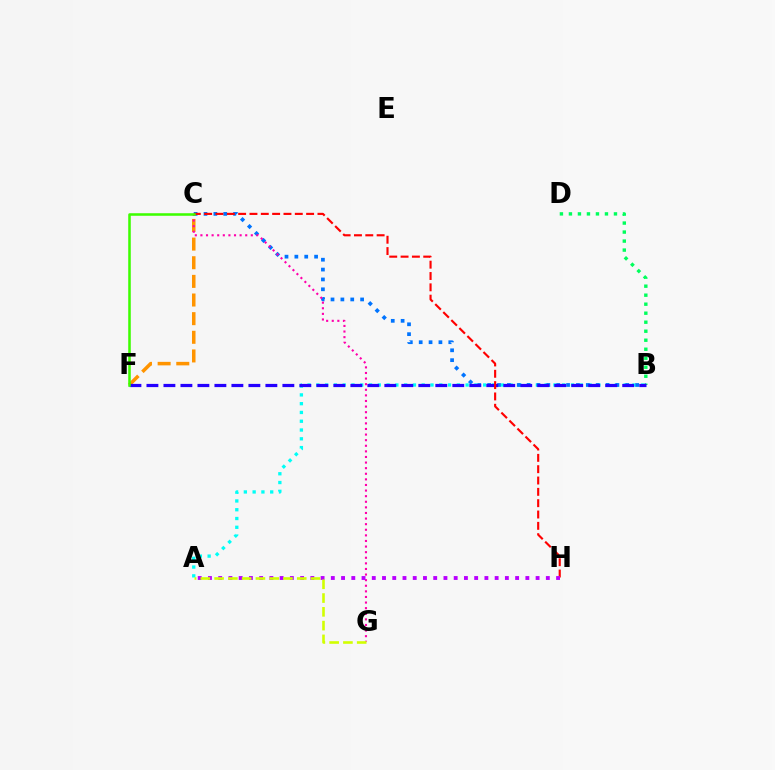{('B', 'D'): [{'color': '#00ff5c', 'line_style': 'dotted', 'thickness': 2.45}], ('C', 'F'): [{'color': '#ff9400', 'line_style': 'dashed', 'thickness': 2.53}, {'color': '#3dff00', 'line_style': 'solid', 'thickness': 1.84}], ('A', 'B'): [{'color': '#00fff6', 'line_style': 'dotted', 'thickness': 2.39}], ('B', 'C'): [{'color': '#0074ff', 'line_style': 'dotted', 'thickness': 2.68}], ('B', 'F'): [{'color': '#2500ff', 'line_style': 'dashed', 'thickness': 2.31}], ('C', 'G'): [{'color': '#ff00ac', 'line_style': 'dotted', 'thickness': 1.52}], ('C', 'H'): [{'color': '#ff0000', 'line_style': 'dashed', 'thickness': 1.54}], ('A', 'H'): [{'color': '#b900ff', 'line_style': 'dotted', 'thickness': 2.78}], ('A', 'G'): [{'color': '#d1ff00', 'line_style': 'dashed', 'thickness': 1.87}]}